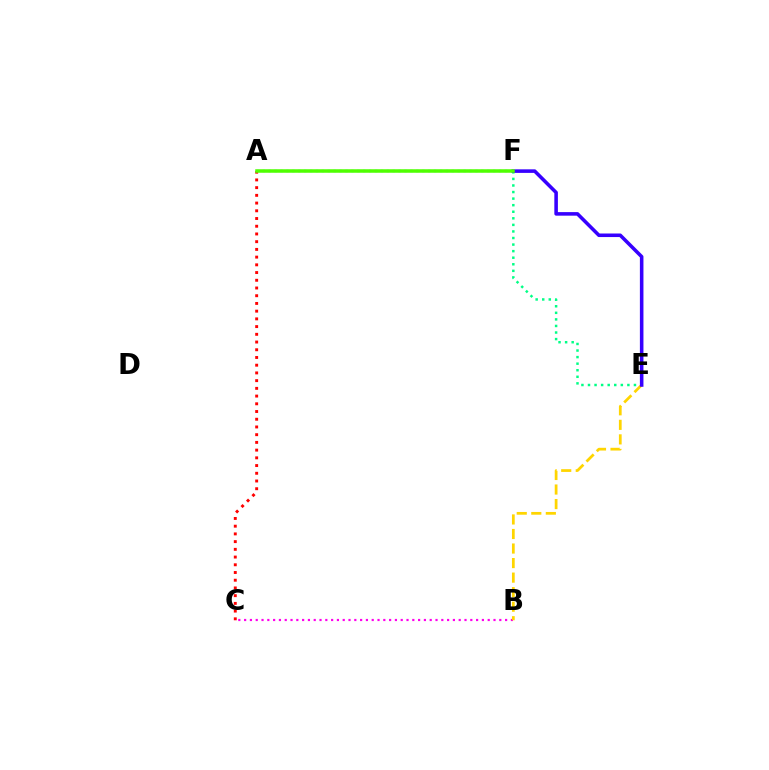{('B', 'C'): [{'color': '#ff00ed', 'line_style': 'dotted', 'thickness': 1.58}], ('A', 'C'): [{'color': '#ff0000', 'line_style': 'dotted', 'thickness': 2.1}], ('A', 'F'): [{'color': '#009eff', 'line_style': 'dotted', 'thickness': 1.6}, {'color': '#4fff00', 'line_style': 'solid', 'thickness': 2.52}], ('E', 'F'): [{'color': '#00ff86', 'line_style': 'dotted', 'thickness': 1.78}, {'color': '#3700ff', 'line_style': 'solid', 'thickness': 2.56}], ('B', 'E'): [{'color': '#ffd500', 'line_style': 'dashed', 'thickness': 1.98}]}